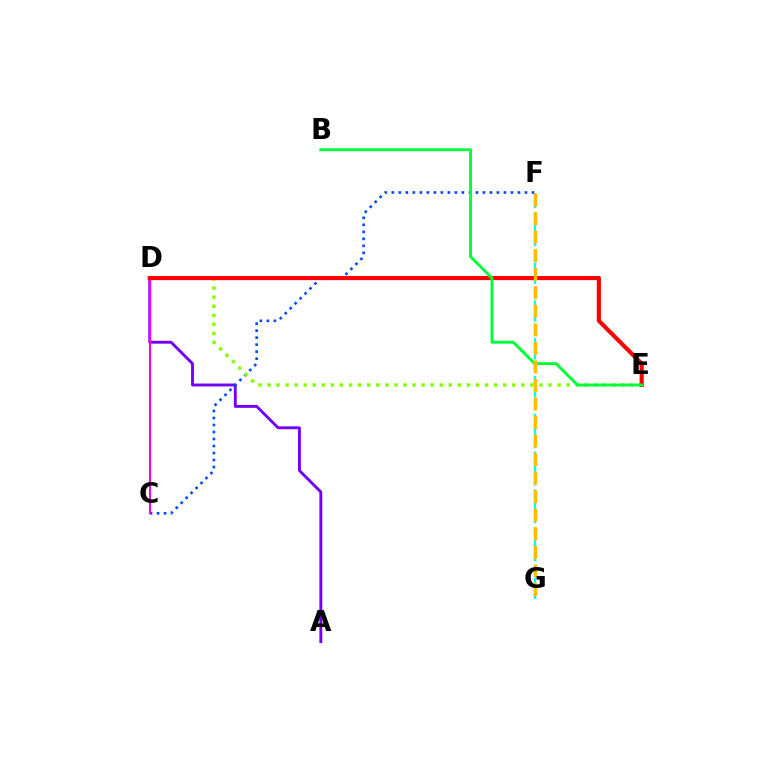{('A', 'D'): [{'color': '#7200ff', 'line_style': 'solid', 'thickness': 2.07}], ('F', 'G'): [{'color': '#00fff6', 'line_style': 'dashed', 'thickness': 1.71}, {'color': '#ffbd00', 'line_style': 'dashed', 'thickness': 2.52}], ('C', 'F'): [{'color': '#004bff', 'line_style': 'dotted', 'thickness': 1.9}], ('C', 'D'): [{'color': '#ff00cf', 'line_style': 'solid', 'thickness': 1.51}], ('D', 'E'): [{'color': '#84ff00', 'line_style': 'dotted', 'thickness': 2.46}, {'color': '#ff0000', 'line_style': 'solid', 'thickness': 2.97}], ('B', 'E'): [{'color': '#00ff39', 'line_style': 'solid', 'thickness': 2.09}]}